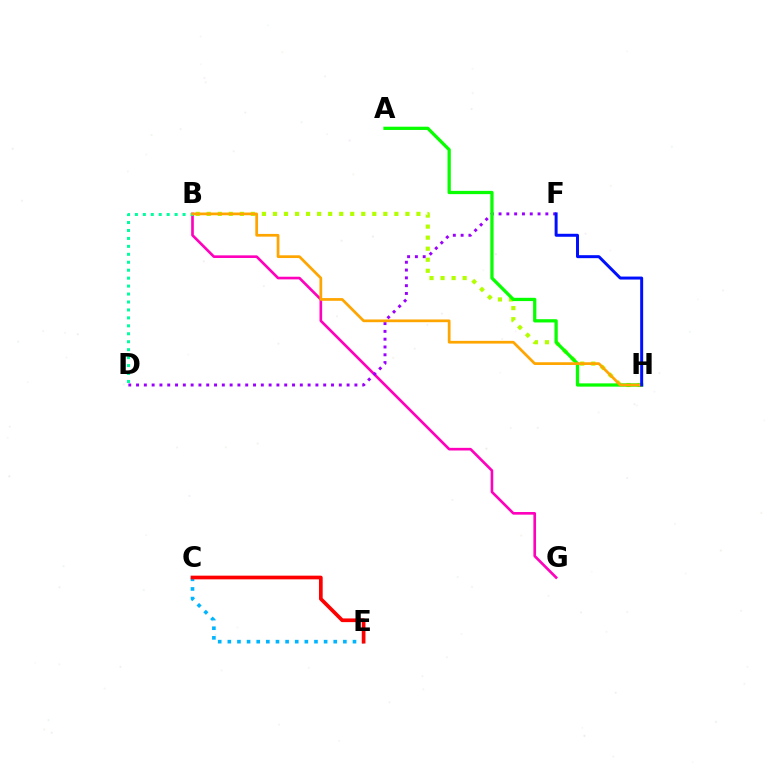{('B', 'G'): [{'color': '#ff00bd', 'line_style': 'solid', 'thickness': 1.9}], ('C', 'E'): [{'color': '#00b5ff', 'line_style': 'dotted', 'thickness': 2.62}, {'color': '#ff0000', 'line_style': 'solid', 'thickness': 2.66}], ('B', 'H'): [{'color': '#b3ff00', 'line_style': 'dotted', 'thickness': 3.0}, {'color': '#ffa500', 'line_style': 'solid', 'thickness': 1.96}], ('D', 'F'): [{'color': '#9b00ff', 'line_style': 'dotted', 'thickness': 2.12}], ('B', 'D'): [{'color': '#00ff9d', 'line_style': 'dotted', 'thickness': 2.16}], ('A', 'H'): [{'color': '#08ff00', 'line_style': 'solid', 'thickness': 2.35}], ('F', 'H'): [{'color': '#0010ff', 'line_style': 'solid', 'thickness': 2.15}]}